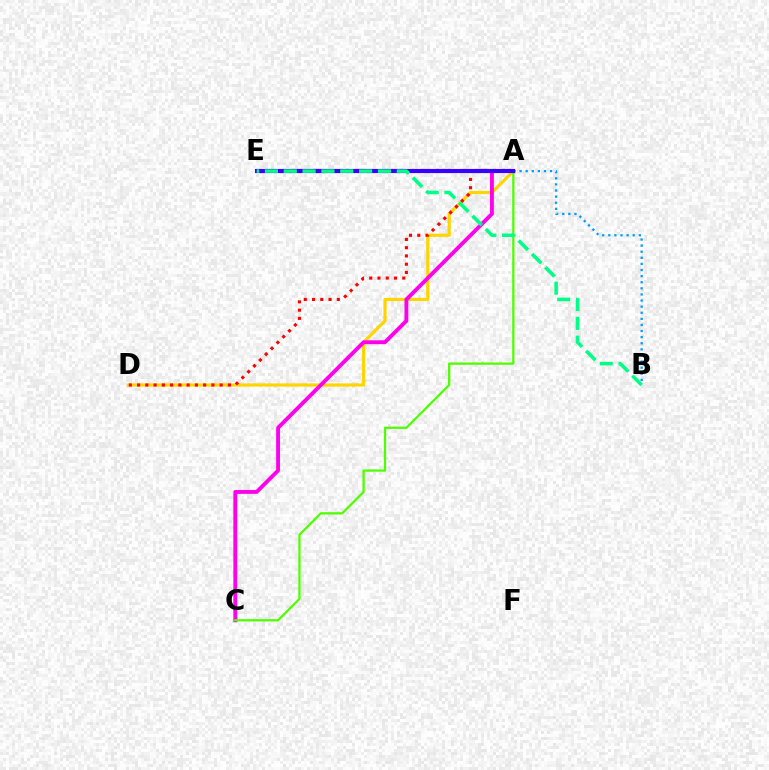{('A', 'D'): [{'color': '#ffd500', 'line_style': 'solid', 'thickness': 2.29}, {'color': '#ff0000', 'line_style': 'dotted', 'thickness': 2.24}], ('A', 'B'): [{'color': '#009eff', 'line_style': 'dotted', 'thickness': 1.66}], ('A', 'C'): [{'color': '#ff00ed', 'line_style': 'solid', 'thickness': 2.78}, {'color': '#4fff00', 'line_style': 'solid', 'thickness': 1.65}], ('A', 'E'): [{'color': '#3700ff', 'line_style': 'solid', 'thickness': 2.99}], ('B', 'E'): [{'color': '#00ff86', 'line_style': 'dashed', 'thickness': 2.56}]}